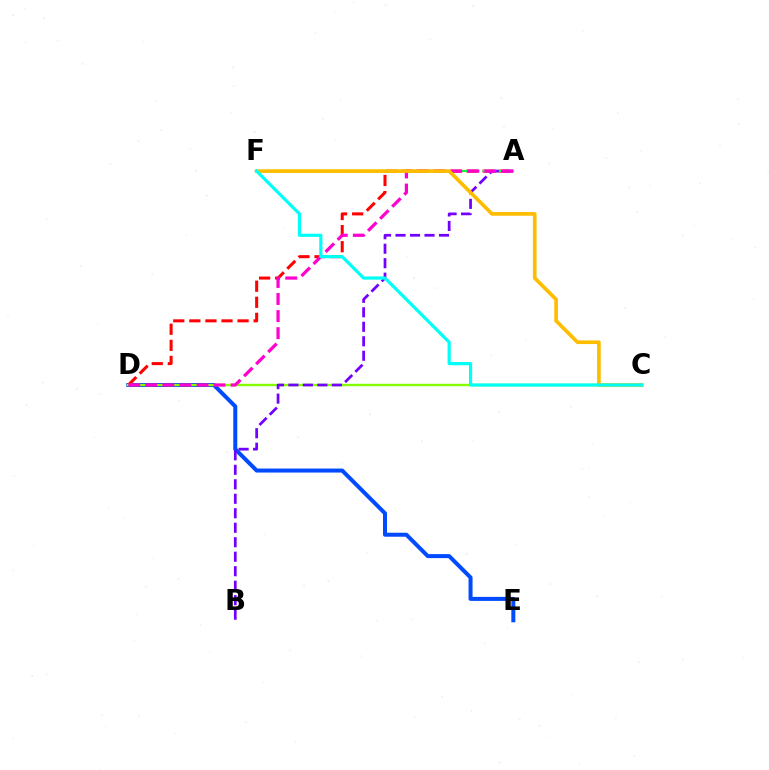{('D', 'E'): [{'color': '#004bff', 'line_style': 'solid', 'thickness': 2.88}], ('A', 'D'): [{'color': '#ff0000', 'line_style': 'dashed', 'thickness': 2.18}, {'color': '#ff00cf', 'line_style': 'dashed', 'thickness': 2.32}], ('C', 'D'): [{'color': '#84ff00', 'line_style': 'solid', 'thickness': 1.73}], ('A', 'F'): [{'color': '#00ff39', 'line_style': 'dashed', 'thickness': 1.53}], ('A', 'B'): [{'color': '#7200ff', 'line_style': 'dashed', 'thickness': 1.97}], ('C', 'F'): [{'color': '#ffbd00', 'line_style': 'solid', 'thickness': 2.64}, {'color': '#00fff6', 'line_style': 'solid', 'thickness': 2.3}]}